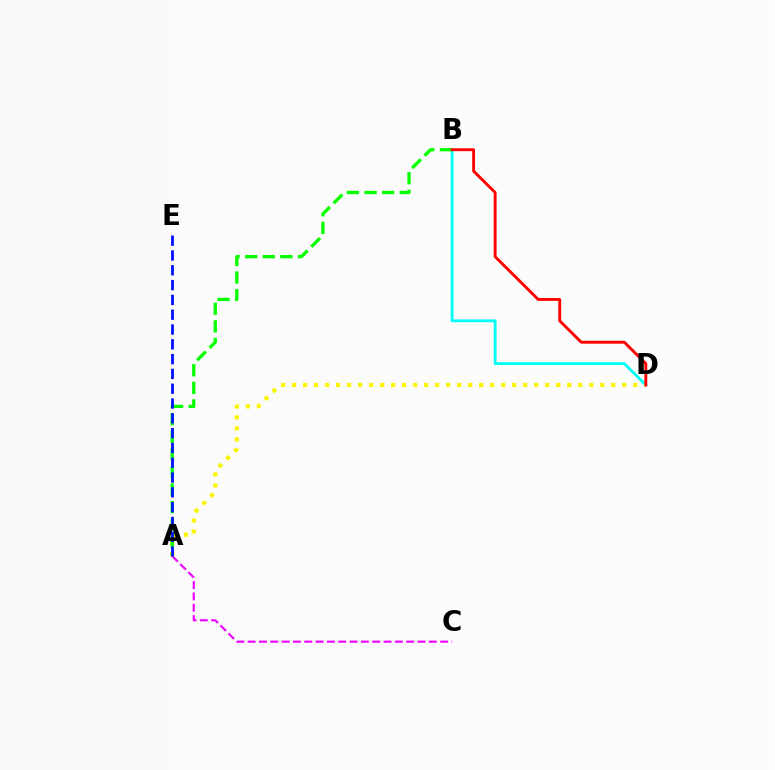{('B', 'D'): [{'color': '#00fff6', 'line_style': 'solid', 'thickness': 2.02}, {'color': '#ff0000', 'line_style': 'solid', 'thickness': 2.07}], ('A', 'C'): [{'color': '#ee00ff', 'line_style': 'dashed', 'thickness': 1.54}], ('A', 'D'): [{'color': '#fcf500', 'line_style': 'dotted', 'thickness': 2.99}], ('A', 'B'): [{'color': '#08ff00', 'line_style': 'dashed', 'thickness': 2.39}], ('A', 'E'): [{'color': '#0010ff', 'line_style': 'dashed', 'thickness': 2.01}]}